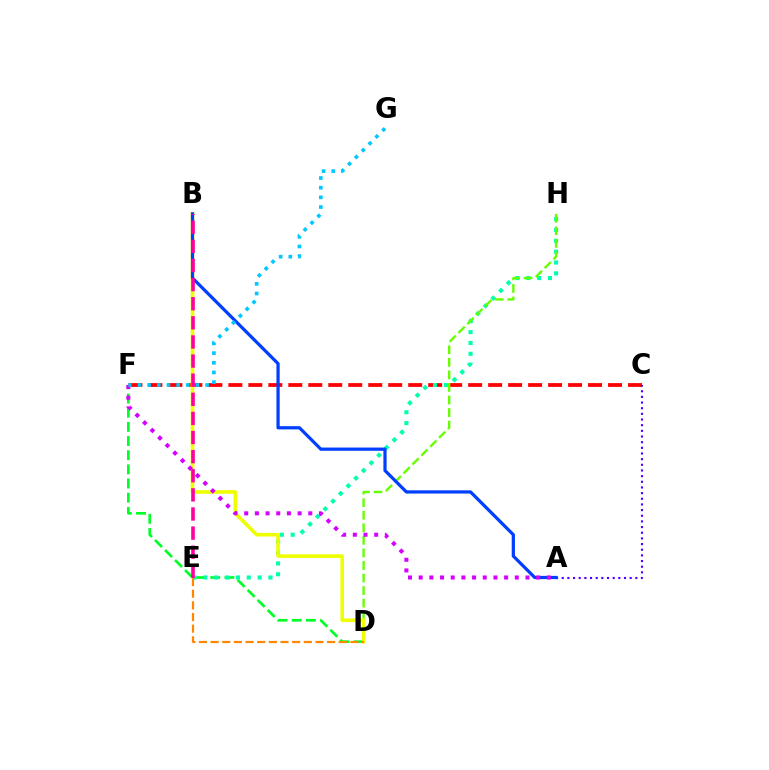{('C', 'F'): [{'color': '#ff0000', 'line_style': 'dashed', 'thickness': 2.71}], ('D', 'F'): [{'color': '#00ff27', 'line_style': 'dashed', 'thickness': 1.92}], ('E', 'H'): [{'color': '#00ffaf', 'line_style': 'dotted', 'thickness': 2.95}], ('D', 'H'): [{'color': '#66ff00', 'line_style': 'dashed', 'thickness': 1.71}], ('A', 'C'): [{'color': '#4f00ff', 'line_style': 'dotted', 'thickness': 1.54}], ('B', 'D'): [{'color': '#eeff00', 'line_style': 'solid', 'thickness': 2.6}], ('A', 'B'): [{'color': '#003fff', 'line_style': 'solid', 'thickness': 2.33}], ('A', 'F'): [{'color': '#d600ff', 'line_style': 'dotted', 'thickness': 2.9}], ('D', 'E'): [{'color': '#ff8800', 'line_style': 'dashed', 'thickness': 1.58}], ('F', 'G'): [{'color': '#00c7ff', 'line_style': 'dotted', 'thickness': 2.63}], ('B', 'E'): [{'color': '#ff00a0', 'line_style': 'dashed', 'thickness': 2.6}]}